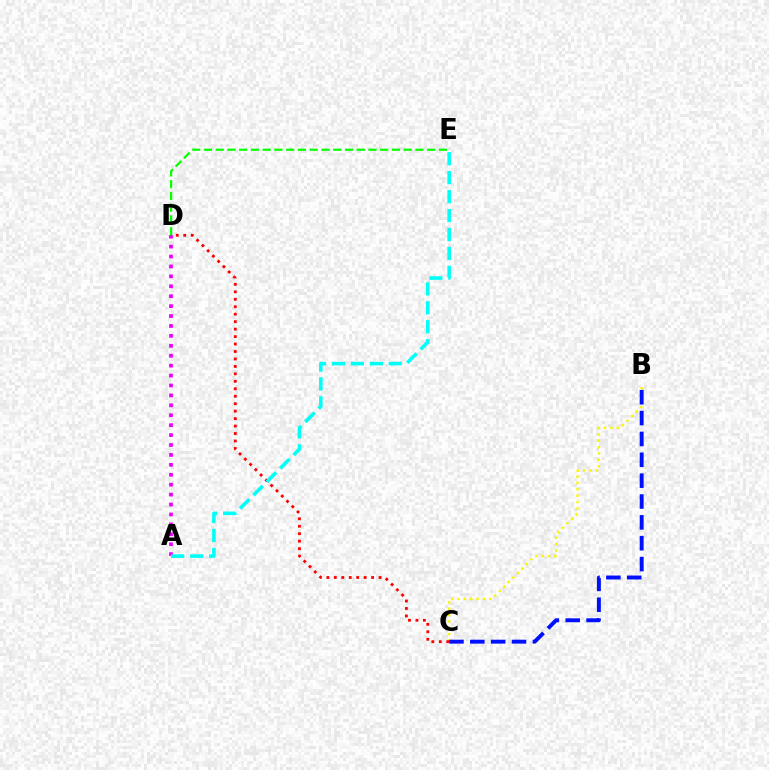{('A', 'D'): [{'color': '#ee00ff', 'line_style': 'dotted', 'thickness': 2.7}], ('D', 'E'): [{'color': '#08ff00', 'line_style': 'dashed', 'thickness': 1.6}], ('B', 'C'): [{'color': '#fcf500', 'line_style': 'dotted', 'thickness': 1.73}, {'color': '#0010ff', 'line_style': 'dashed', 'thickness': 2.83}], ('C', 'D'): [{'color': '#ff0000', 'line_style': 'dotted', 'thickness': 2.03}], ('A', 'E'): [{'color': '#00fff6', 'line_style': 'dashed', 'thickness': 2.57}]}